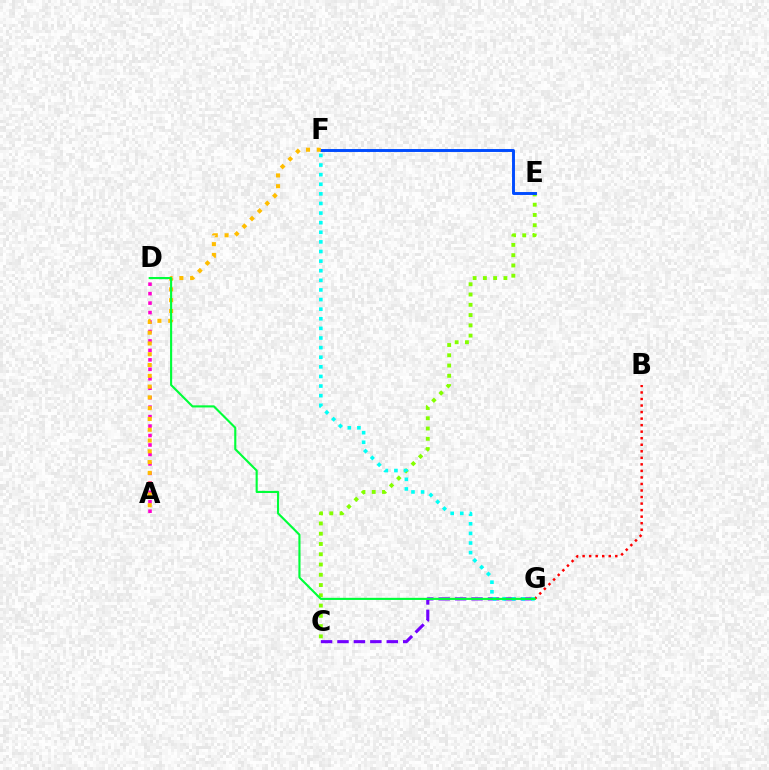{('C', 'G'): [{'color': '#7200ff', 'line_style': 'dashed', 'thickness': 2.23}], ('B', 'G'): [{'color': '#ff0000', 'line_style': 'dotted', 'thickness': 1.78}], ('C', 'E'): [{'color': '#84ff00', 'line_style': 'dotted', 'thickness': 2.79}], ('A', 'D'): [{'color': '#ff00cf', 'line_style': 'dotted', 'thickness': 2.57}], ('E', 'F'): [{'color': '#004bff', 'line_style': 'solid', 'thickness': 2.11}], ('A', 'F'): [{'color': '#ffbd00', 'line_style': 'dotted', 'thickness': 2.93}], ('F', 'G'): [{'color': '#00fff6', 'line_style': 'dotted', 'thickness': 2.61}], ('D', 'G'): [{'color': '#00ff39', 'line_style': 'solid', 'thickness': 1.53}]}